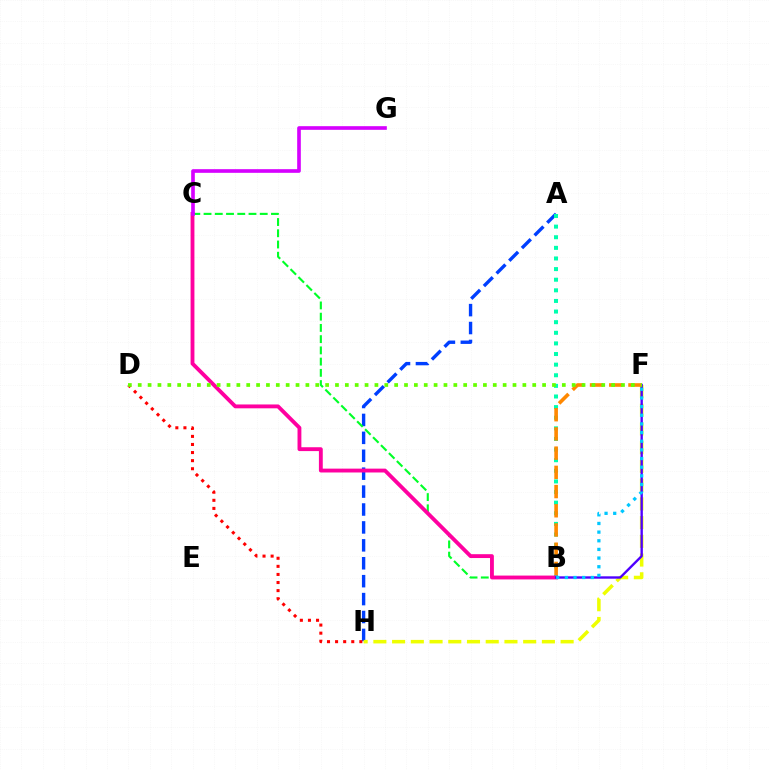{('A', 'H'): [{'color': '#003fff', 'line_style': 'dashed', 'thickness': 2.43}], ('F', 'H'): [{'color': '#eeff00', 'line_style': 'dashed', 'thickness': 2.54}], ('A', 'B'): [{'color': '#00ffaf', 'line_style': 'dotted', 'thickness': 2.88}], ('B', 'C'): [{'color': '#00ff27', 'line_style': 'dashed', 'thickness': 1.53}, {'color': '#ff00a0', 'line_style': 'solid', 'thickness': 2.77}], ('B', 'F'): [{'color': '#4f00ff', 'line_style': 'solid', 'thickness': 1.71}, {'color': '#ff8800', 'line_style': 'dashed', 'thickness': 2.61}, {'color': '#00c7ff', 'line_style': 'dotted', 'thickness': 2.35}], ('D', 'H'): [{'color': '#ff0000', 'line_style': 'dotted', 'thickness': 2.2}], ('D', 'F'): [{'color': '#66ff00', 'line_style': 'dotted', 'thickness': 2.68}], ('C', 'G'): [{'color': '#d600ff', 'line_style': 'solid', 'thickness': 2.62}]}